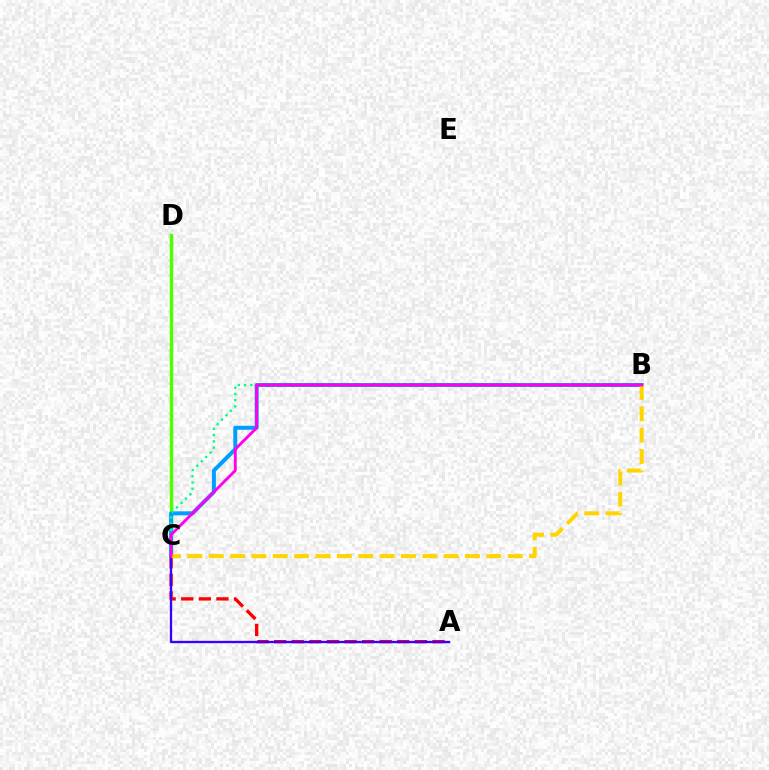{('A', 'C'): [{'color': '#ff0000', 'line_style': 'dashed', 'thickness': 2.39}, {'color': '#3700ff', 'line_style': 'solid', 'thickness': 1.67}], ('C', 'D'): [{'color': '#4fff00', 'line_style': 'solid', 'thickness': 2.49}], ('B', 'C'): [{'color': '#009eff', 'line_style': 'solid', 'thickness': 2.87}, {'color': '#00ff86', 'line_style': 'dotted', 'thickness': 1.7}, {'color': '#ffd500', 'line_style': 'dashed', 'thickness': 2.9}, {'color': '#ff00ed', 'line_style': 'solid', 'thickness': 2.07}]}